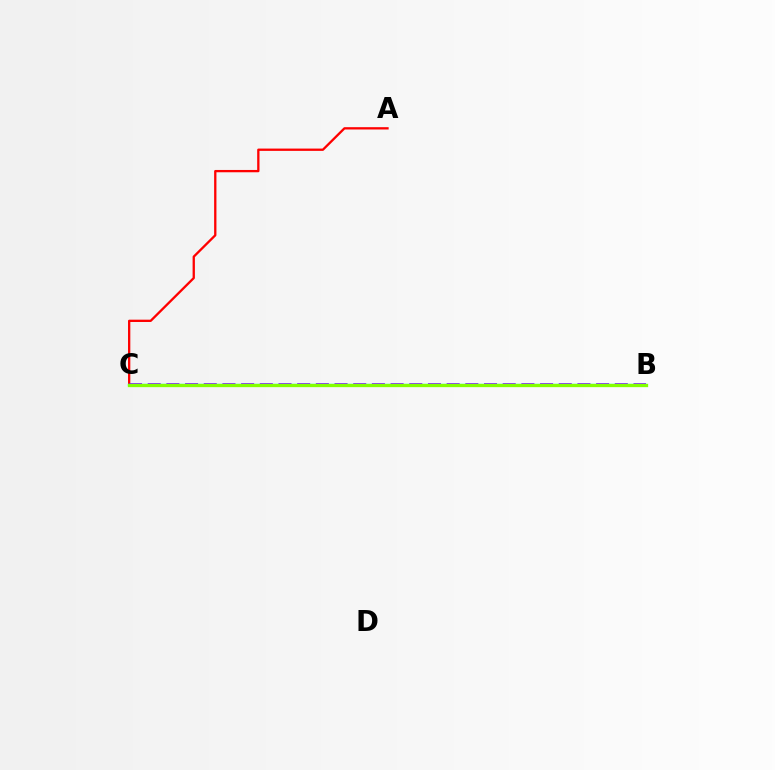{('A', 'C'): [{'color': '#ff0000', 'line_style': 'solid', 'thickness': 1.66}], ('B', 'C'): [{'color': '#00fff6', 'line_style': 'solid', 'thickness': 1.65}, {'color': '#7200ff', 'line_style': 'dashed', 'thickness': 2.54}, {'color': '#84ff00', 'line_style': 'solid', 'thickness': 2.37}]}